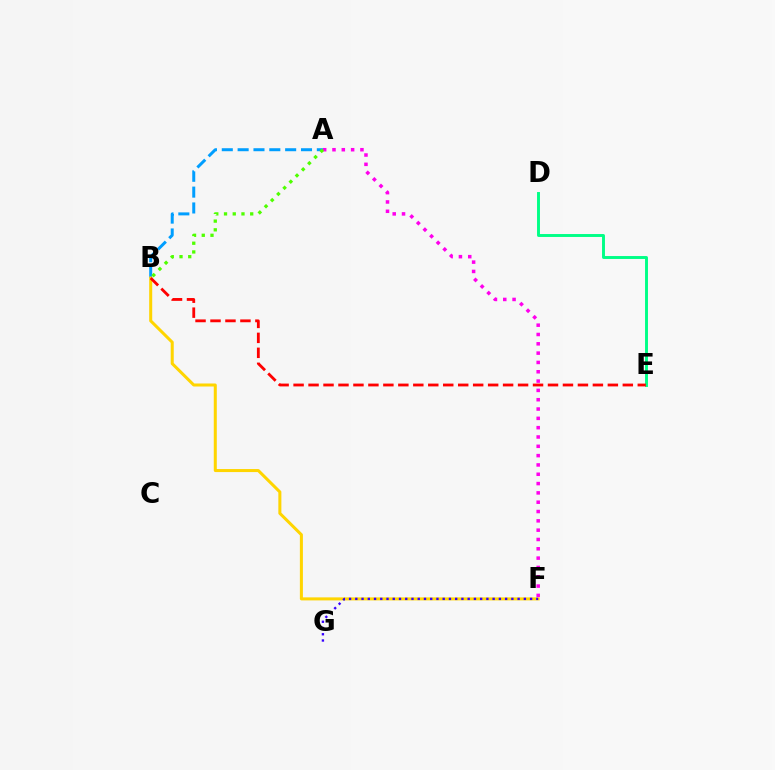{('A', 'F'): [{'color': '#ff00ed', 'line_style': 'dotted', 'thickness': 2.53}], ('D', 'E'): [{'color': '#00ff86', 'line_style': 'solid', 'thickness': 2.1}], ('A', 'B'): [{'color': '#009eff', 'line_style': 'dashed', 'thickness': 2.15}, {'color': '#4fff00', 'line_style': 'dotted', 'thickness': 2.37}], ('B', 'F'): [{'color': '#ffd500', 'line_style': 'solid', 'thickness': 2.18}], ('F', 'G'): [{'color': '#3700ff', 'line_style': 'dotted', 'thickness': 1.7}], ('B', 'E'): [{'color': '#ff0000', 'line_style': 'dashed', 'thickness': 2.03}]}